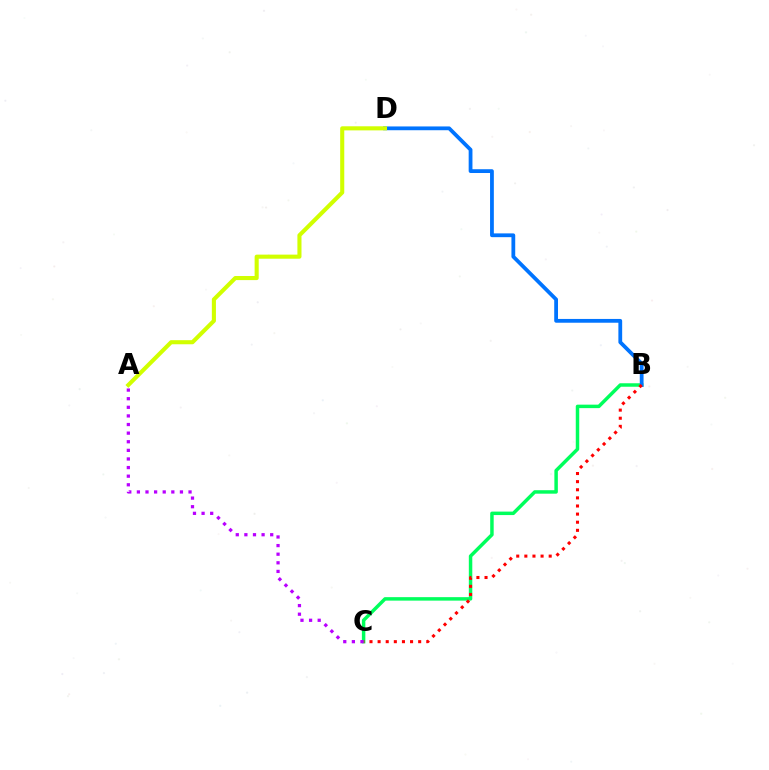{('B', 'C'): [{'color': '#00ff5c', 'line_style': 'solid', 'thickness': 2.5}, {'color': '#ff0000', 'line_style': 'dotted', 'thickness': 2.2}], ('B', 'D'): [{'color': '#0074ff', 'line_style': 'solid', 'thickness': 2.72}], ('A', 'C'): [{'color': '#b900ff', 'line_style': 'dotted', 'thickness': 2.34}], ('A', 'D'): [{'color': '#d1ff00', 'line_style': 'solid', 'thickness': 2.94}]}